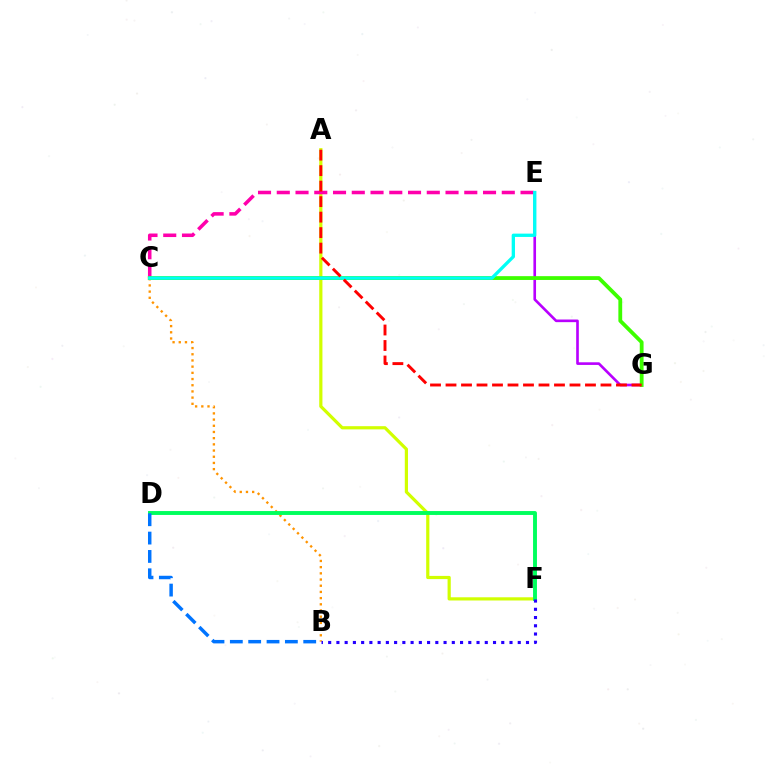{('A', 'F'): [{'color': '#d1ff00', 'line_style': 'solid', 'thickness': 2.3}], ('E', 'G'): [{'color': '#b900ff', 'line_style': 'solid', 'thickness': 1.9}], ('B', 'C'): [{'color': '#ff9400', 'line_style': 'dotted', 'thickness': 1.68}], ('D', 'F'): [{'color': '#00ff5c', 'line_style': 'solid', 'thickness': 2.8}], ('C', 'E'): [{'color': '#ff00ac', 'line_style': 'dashed', 'thickness': 2.55}, {'color': '#00fff6', 'line_style': 'solid', 'thickness': 2.39}], ('C', 'G'): [{'color': '#3dff00', 'line_style': 'solid', 'thickness': 2.74}], ('A', 'G'): [{'color': '#ff0000', 'line_style': 'dashed', 'thickness': 2.11}], ('B', 'F'): [{'color': '#2500ff', 'line_style': 'dotted', 'thickness': 2.24}], ('B', 'D'): [{'color': '#0074ff', 'line_style': 'dashed', 'thickness': 2.49}]}